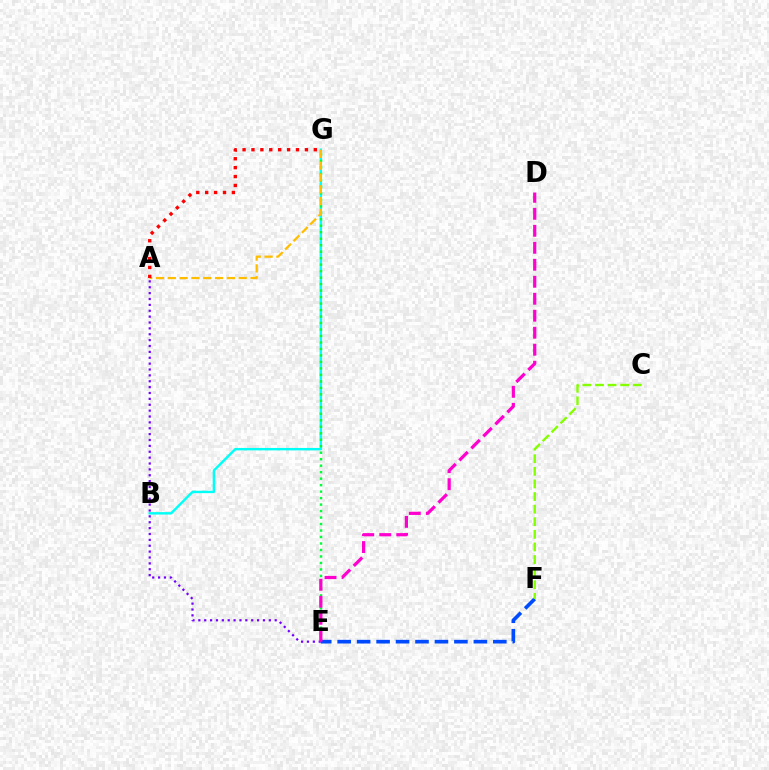{('B', 'G'): [{'color': '#00fff6', 'line_style': 'solid', 'thickness': 1.75}], ('E', 'G'): [{'color': '#00ff39', 'line_style': 'dotted', 'thickness': 1.76}], ('A', 'G'): [{'color': '#ffbd00', 'line_style': 'dashed', 'thickness': 1.61}, {'color': '#ff0000', 'line_style': 'dotted', 'thickness': 2.42}], ('A', 'E'): [{'color': '#7200ff', 'line_style': 'dotted', 'thickness': 1.6}], ('E', 'F'): [{'color': '#004bff', 'line_style': 'dashed', 'thickness': 2.64}], ('D', 'E'): [{'color': '#ff00cf', 'line_style': 'dashed', 'thickness': 2.31}], ('C', 'F'): [{'color': '#84ff00', 'line_style': 'dashed', 'thickness': 1.71}]}